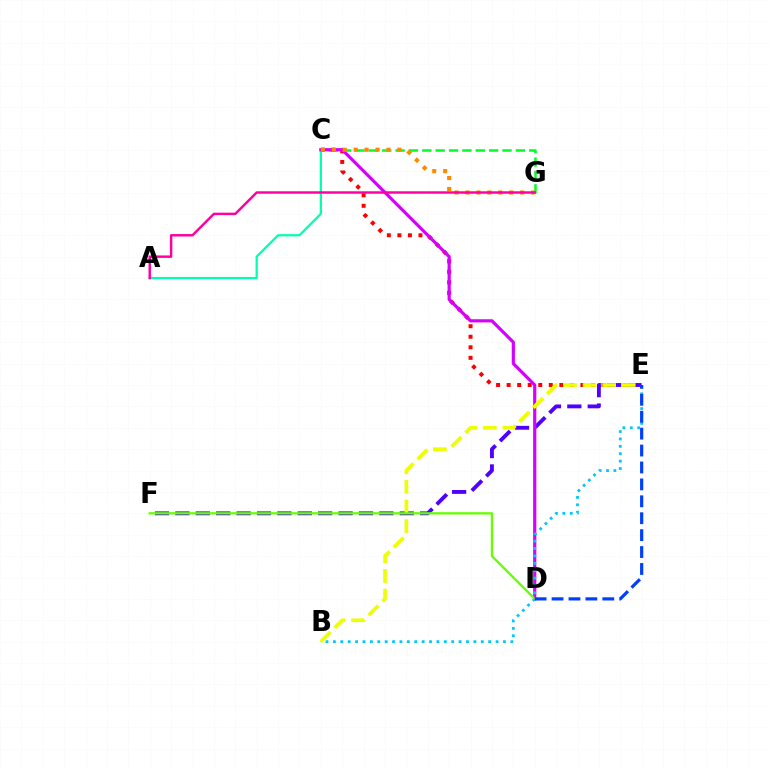{('A', 'C'): [{'color': '#00ffaf', 'line_style': 'solid', 'thickness': 1.62}], ('C', 'G'): [{'color': '#00ff27', 'line_style': 'dashed', 'thickness': 1.82}, {'color': '#ff8800', 'line_style': 'dotted', 'thickness': 2.97}], ('C', 'E'): [{'color': '#ff0000', 'line_style': 'dotted', 'thickness': 2.86}], ('E', 'F'): [{'color': '#4f00ff', 'line_style': 'dashed', 'thickness': 2.77}], ('C', 'D'): [{'color': '#d600ff', 'line_style': 'solid', 'thickness': 2.29}], ('B', 'E'): [{'color': '#00c7ff', 'line_style': 'dotted', 'thickness': 2.01}, {'color': '#eeff00', 'line_style': 'dashed', 'thickness': 2.66}], ('D', 'F'): [{'color': '#66ff00', 'line_style': 'solid', 'thickness': 1.66}], ('D', 'E'): [{'color': '#003fff', 'line_style': 'dashed', 'thickness': 2.3}], ('A', 'G'): [{'color': '#ff00a0', 'line_style': 'solid', 'thickness': 1.77}]}